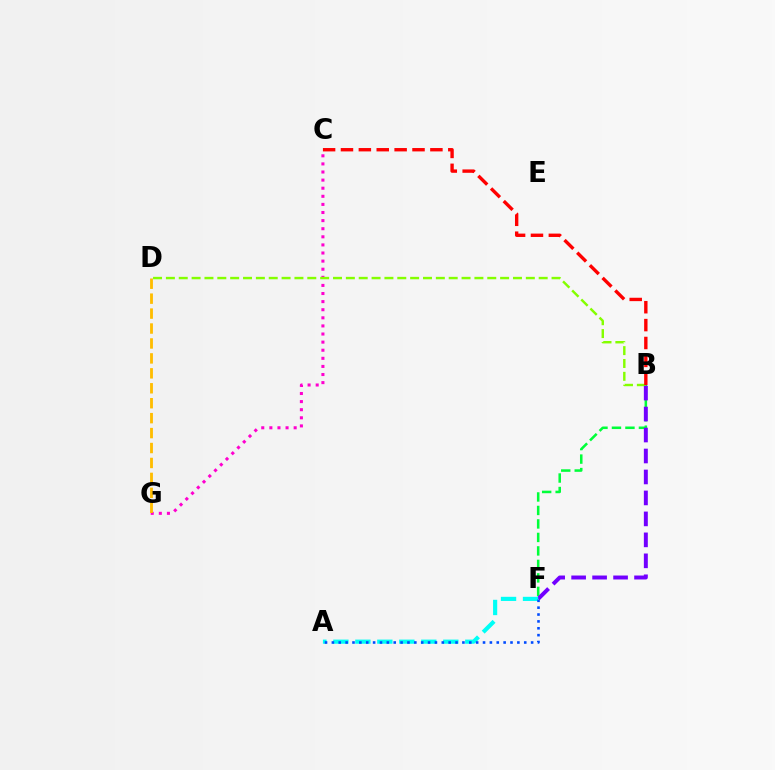{('B', 'F'): [{'color': '#00ff39', 'line_style': 'dashed', 'thickness': 1.83}, {'color': '#7200ff', 'line_style': 'dashed', 'thickness': 2.85}], ('C', 'G'): [{'color': '#ff00cf', 'line_style': 'dotted', 'thickness': 2.2}], ('B', 'D'): [{'color': '#84ff00', 'line_style': 'dashed', 'thickness': 1.75}], ('B', 'C'): [{'color': '#ff0000', 'line_style': 'dashed', 'thickness': 2.43}], ('A', 'F'): [{'color': '#00fff6', 'line_style': 'dashed', 'thickness': 2.99}, {'color': '#004bff', 'line_style': 'dotted', 'thickness': 1.87}], ('D', 'G'): [{'color': '#ffbd00', 'line_style': 'dashed', 'thickness': 2.03}]}